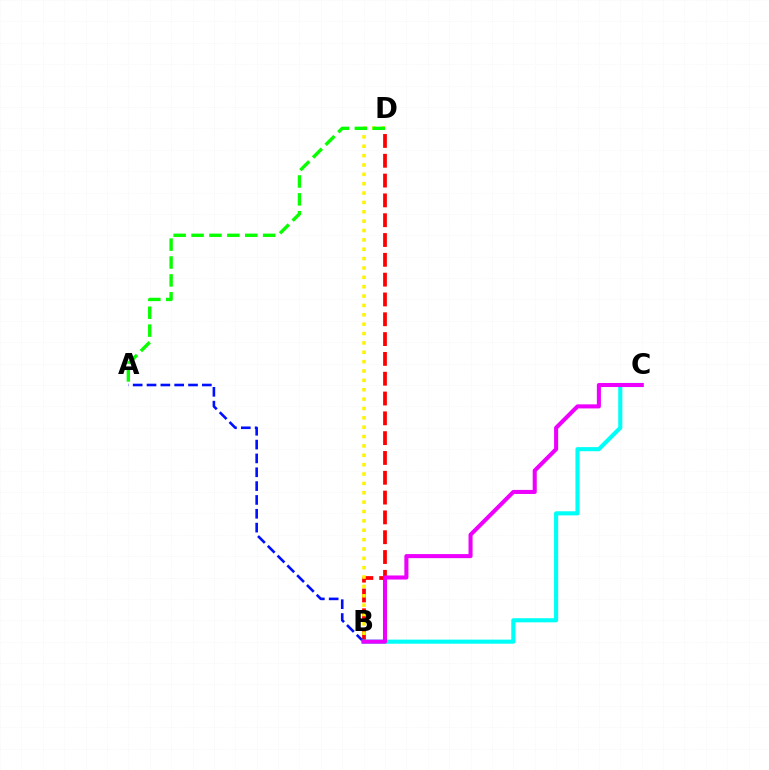{('B', 'D'): [{'color': '#ff0000', 'line_style': 'dashed', 'thickness': 2.69}, {'color': '#fcf500', 'line_style': 'dotted', 'thickness': 2.54}], ('A', 'B'): [{'color': '#0010ff', 'line_style': 'dashed', 'thickness': 1.88}], ('B', 'C'): [{'color': '#00fff6', 'line_style': 'solid', 'thickness': 2.96}, {'color': '#ee00ff', 'line_style': 'solid', 'thickness': 2.93}], ('A', 'D'): [{'color': '#08ff00', 'line_style': 'dashed', 'thickness': 2.43}]}